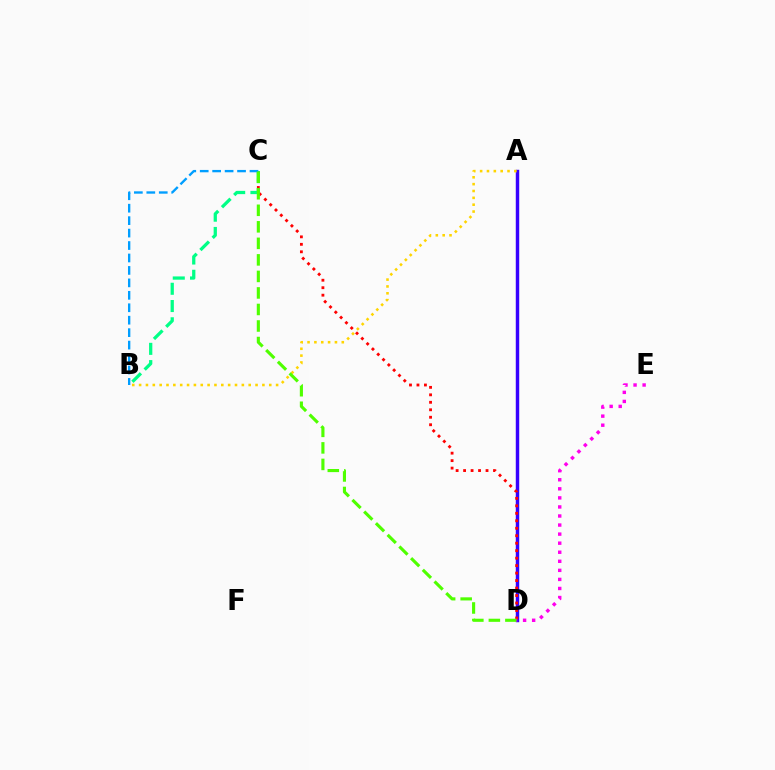{('A', 'D'): [{'color': '#3700ff', 'line_style': 'solid', 'thickness': 2.48}], ('C', 'D'): [{'color': '#ff0000', 'line_style': 'dotted', 'thickness': 2.03}, {'color': '#4fff00', 'line_style': 'dashed', 'thickness': 2.25}], ('B', 'C'): [{'color': '#00ff86', 'line_style': 'dashed', 'thickness': 2.34}, {'color': '#009eff', 'line_style': 'dashed', 'thickness': 1.69}], ('A', 'B'): [{'color': '#ffd500', 'line_style': 'dotted', 'thickness': 1.86}], ('D', 'E'): [{'color': '#ff00ed', 'line_style': 'dotted', 'thickness': 2.46}]}